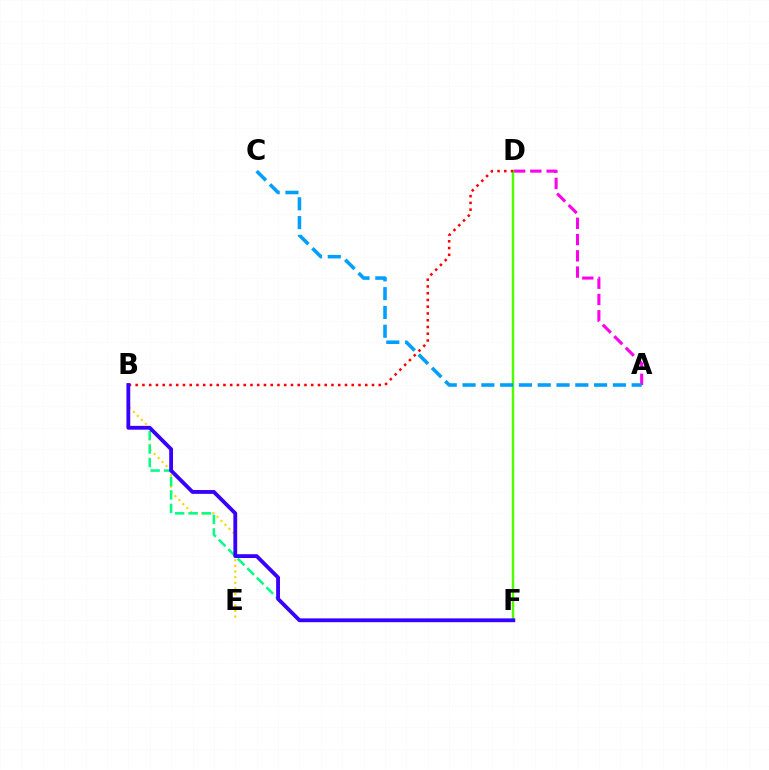{('B', 'E'): [{'color': '#ffd500', 'line_style': 'dotted', 'thickness': 1.53}], ('A', 'D'): [{'color': '#ff00ed', 'line_style': 'dashed', 'thickness': 2.21}], ('D', 'F'): [{'color': '#4fff00', 'line_style': 'solid', 'thickness': 1.77}], ('B', 'F'): [{'color': '#00ff86', 'line_style': 'dashed', 'thickness': 1.83}, {'color': '#3700ff', 'line_style': 'solid', 'thickness': 2.75}], ('B', 'D'): [{'color': '#ff0000', 'line_style': 'dotted', 'thickness': 1.83}], ('A', 'C'): [{'color': '#009eff', 'line_style': 'dashed', 'thickness': 2.55}]}